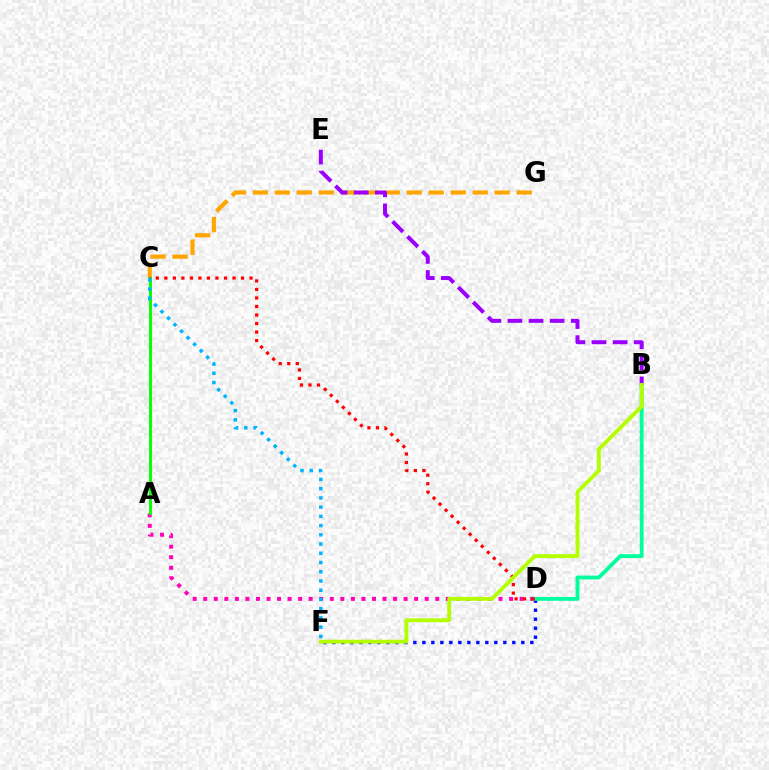{('A', 'D'): [{'color': '#ff00bd', 'line_style': 'dotted', 'thickness': 2.87}], ('D', 'F'): [{'color': '#0010ff', 'line_style': 'dotted', 'thickness': 2.44}], ('B', 'D'): [{'color': '#00ff9d', 'line_style': 'solid', 'thickness': 2.75}], ('C', 'G'): [{'color': '#ffa500', 'line_style': 'dashed', 'thickness': 2.99}], ('A', 'C'): [{'color': '#08ff00', 'line_style': 'solid', 'thickness': 2.12}], ('C', 'D'): [{'color': '#ff0000', 'line_style': 'dotted', 'thickness': 2.31}], ('B', 'E'): [{'color': '#9b00ff', 'line_style': 'dashed', 'thickness': 2.86}], ('B', 'F'): [{'color': '#b3ff00', 'line_style': 'solid', 'thickness': 2.78}], ('C', 'F'): [{'color': '#00b5ff', 'line_style': 'dotted', 'thickness': 2.51}]}